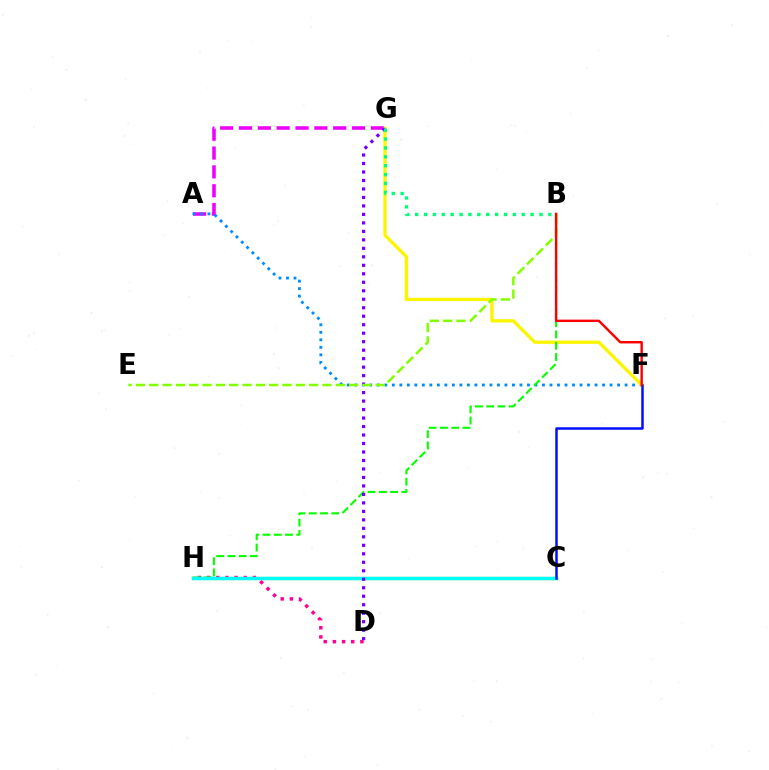{('A', 'G'): [{'color': '#ee00ff', 'line_style': 'dashed', 'thickness': 2.56}], ('A', 'F'): [{'color': '#008cff', 'line_style': 'dotted', 'thickness': 2.04}], ('C', 'H'): [{'color': '#ff7c00', 'line_style': 'solid', 'thickness': 2.27}, {'color': '#00fff6', 'line_style': 'solid', 'thickness': 2.51}], ('F', 'G'): [{'color': '#fcf500', 'line_style': 'solid', 'thickness': 2.39}], ('D', 'H'): [{'color': '#ff0094', 'line_style': 'dotted', 'thickness': 2.49}], ('B', 'H'): [{'color': '#08ff00', 'line_style': 'dashed', 'thickness': 1.53}], ('D', 'G'): [{'color': '#7200ff', 'line_style': 'dotted', 'thickness': 2.31}], ('C', 'F'): [{'color': '#0010ff', 'line_style': 'solid', 'thickness': 1.8}], ('B', 'E'): [{'color': '#84ff00', 'line_style': 'dashed', 'thickness': 1.81}], ('B', 'F'): [{'color': '#ff0000', 'line_style': 'solid', 'thickness': 1.74}], ('B', 'G'): [{'color': '#00ff74', 'line_style': 'dotted', 'thickness': 2.41}]}